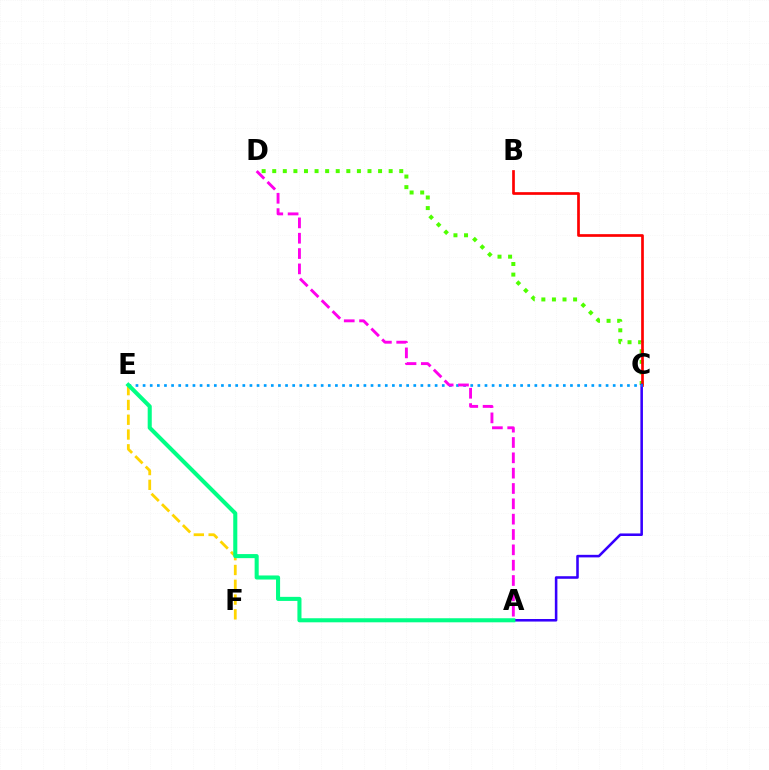{('C', 'D'): [{'color': '#4fff00', 'line_style': 'dotted', 'thickness': 2.88}], ('B', 'C'): [{'color': '#ff0000', 'line_style': 'solid', 'thickness': 1.94}], ('A', 'C'): [{'color': '#3700ff', 'line_style': 'solid', 'thickness': 1.84}], ('C', 'E'): [{'color': '#009eff', 'line_style': 'dotted', 'thickness': 1.94}], ('A', 'D'): [{'color': '#ff00ed', 'line_style': 'dashed', 'thickness': 2.08}], ('E', 'F'): [{'color': '#ffd500', 'line_style': 'dashed', 'thickness': 2.01}], ('A', 'E'): [{'color': '#00ff86', 'line_style': 'solid', 'thickness': 2.93}]}